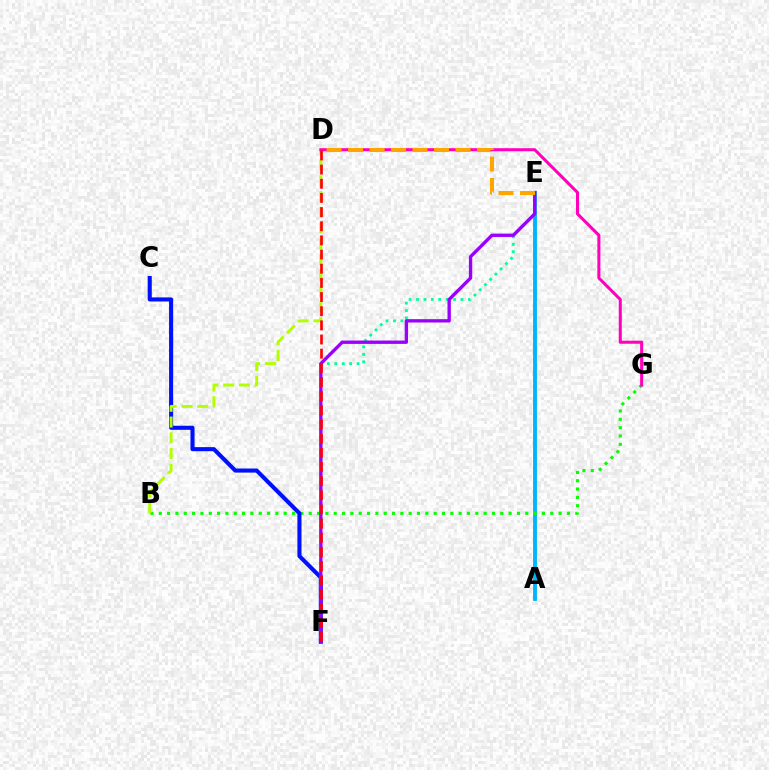{('A', 'E'): [{'color': '#00b5ff', 'line_style': 'solid', 'thickness': 2.78}], ('B', 'G'): [{'color': '#08ff00', 'line_style': 'dotted', 'thickness': 2.26}], ('C', 'F'): [{'color': '#0010ff', 'line_style': 'solid', 'thickness': 2.95}], ('B', 'D'): [{'color': '#b3ff00', 'line_style': 'dashed', 'thickness': 2.14}], ('E', 'F'): [{'color': '#00ff9d', 'line_style': 'dotted', 'thickness': 2.01}, {'color': '#9b00ff', 'line_style': 'solid', 'thickness': 2.41}], ('D', 'G'): [{'color': '#ff00bd', 'line_style': 'solid', 'thickness': 2.2}], ('D', 'E'): [{'color': '#ffa500', 'line_style': 'dashed', 'thickness': 2.92}], ('D', 'F'): [{'color': '#ff0000', 'line_style': 'dashed', 'thickness': 1.92}]}